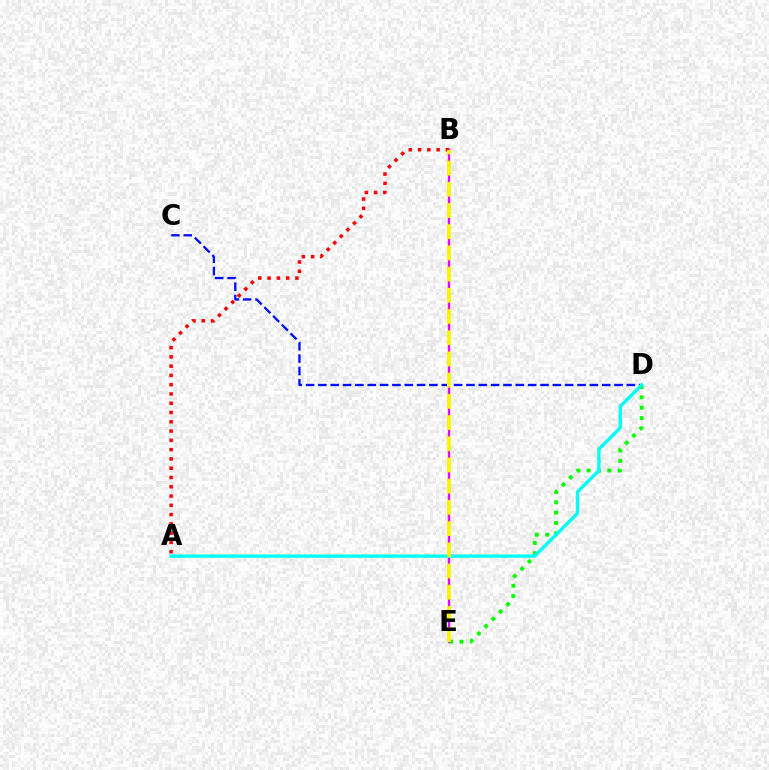{('A', 'B'): [{'color': '#ff0000', 'line_style': 'dotted', 'thickness': 2.52}], ('C', 'D'): [{'color': '#0010ff', 'line_style': 'dashed', 'thickness': 1.68}], ('D', 'E'): [{'color': '#08ff00', 'line_style': 'dotted', 'thickness': 2.81}], ('B', 'E'): [{'color': '#ee00ff', 'line_style': 'solid', 'thickness': 1.67}, {'color': '#fcf500', 'line_style': 'dashed', 'thickness': 2.88}], ('A', 'D'): [{'color': '#00fff6', 'line_style': 'solid', 'thickness': 2.41}]}